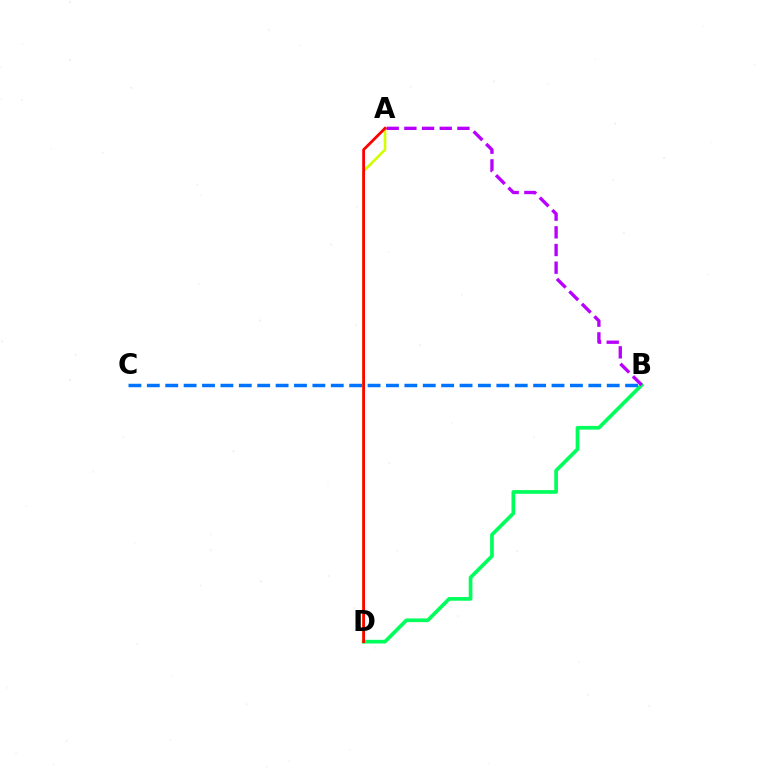{('B', 'D'): [{'color': '#00ff5c', 'line_style': 'solid', 'thickness': 2.66}], ('A', 'D'): [{'color': '#d1ff00', 'line_style': 'solid', 'thickness': 1.9}, {'color': '#ff0000', 'line_style': 'solid', 'thickness': 2.02}], ('B', 'C'): [{'color': '#0074ff', 'line_style': 'dashed', 'thickness': 2.5}], ('A', 'B'): [{'color': '#b900ff', 'line_style': 'dashed', 'thickness': 2.4}]}